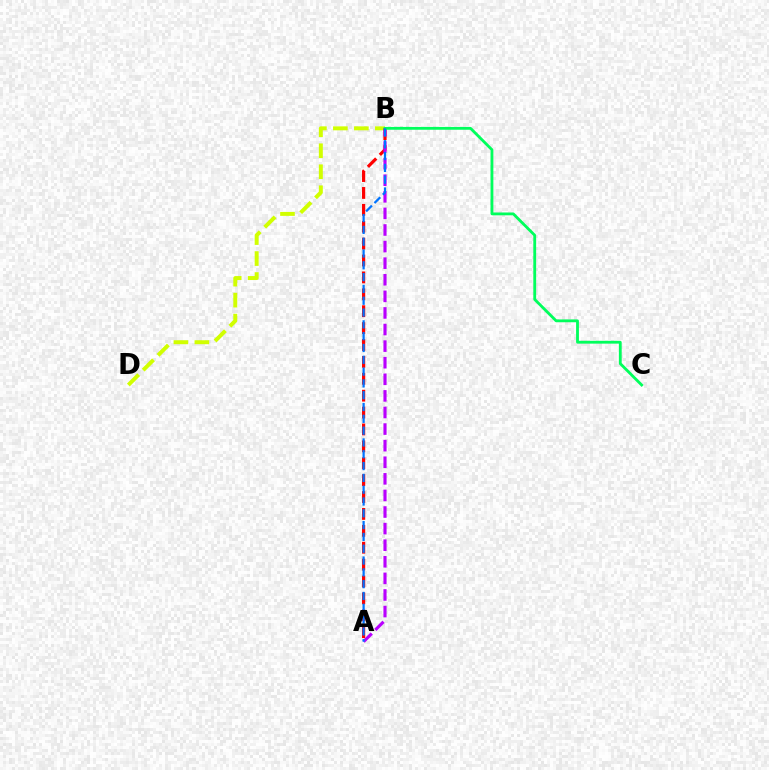{('B', 'D'): [{'color': '#d1ff00', 'line_style': 'dashed', 'thickness': 2.85}], ('A', 'B'): [{'color': '#ff0000', 'line_style': 'dashed', 'thickness': 2.29}, {'color': '#b900ff', 'line_style': 'dashed', 'thickness': 2.25}, {'color': '#0074ff', 'line_style': 'dashed', 'thickness': 1.6}], ('B', 'C'): [{'color': '#00ff5c', 'line_style': 'solid', 'thickness': 2.03}]}